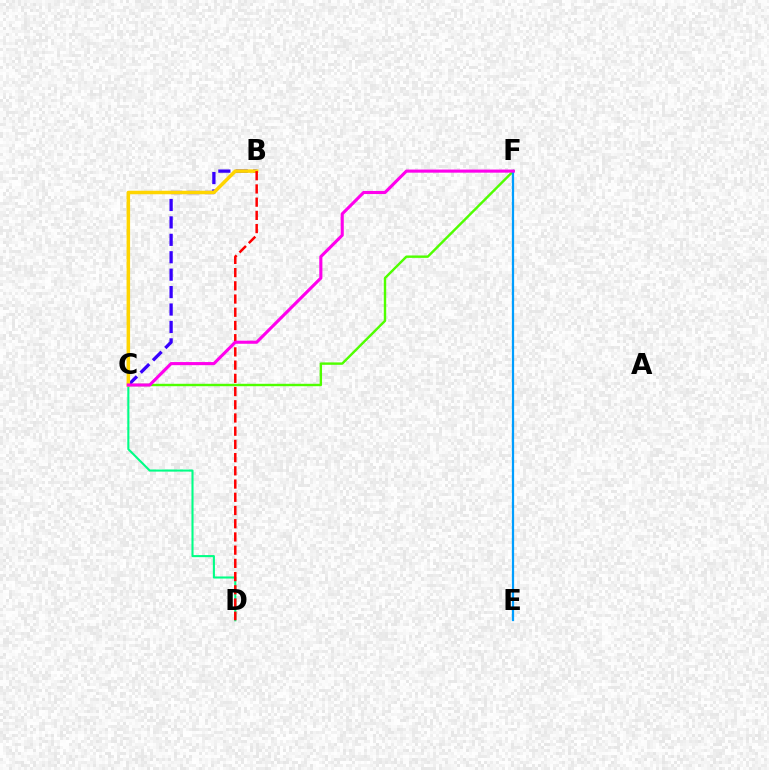{('C', 'F'): [{'color': '#4fff00', 'line_style': 'solid', 'thickness': 1.74}, {'color': '#ff00ed', 'line_style': 'solid', 'thickness': 2.24}], ('C', 'D'): [{'color': '#00ff86', 'line_style': 'solid', 'thickness': 1.5}], ('B', 'C'): [{'color': '#3700ff', 'line_style': 'dashed', 'thickness': 2.37}, {'color': '#ffd500', 'line_style': 'solid', 'thickness': 2.53}], ('E', 'F'): [{'color': '#009eff', 'line_style': 'solid', 'thickness': 1.61}], ('B', 'D'): [{'color': '#ff0000', 'line_style': 'dashed', 'thickness': 1.8}]}